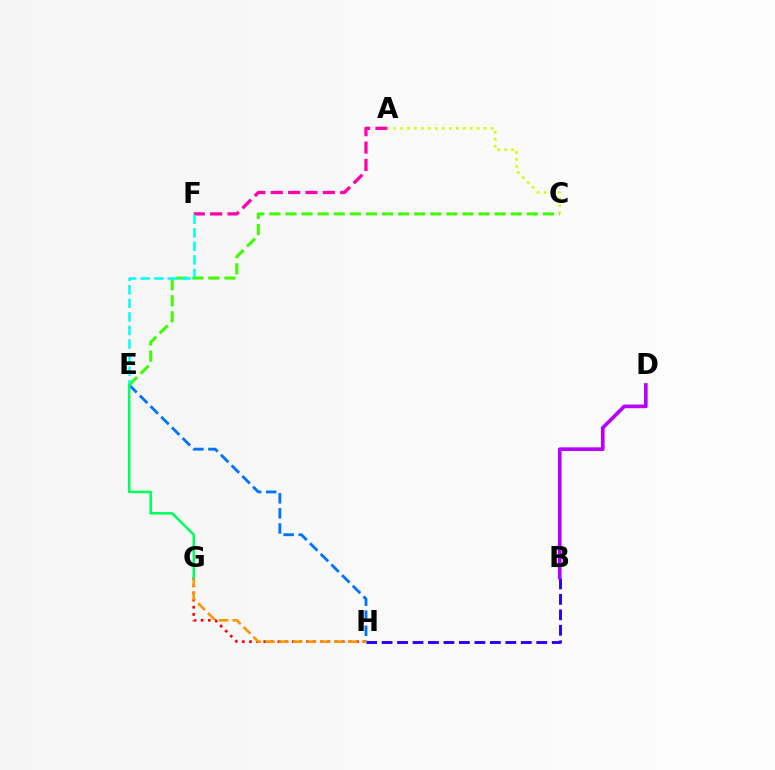{('B', 'H'): [{'color': '#2500ff', 'line_style': 'dashed', 'thickness': 2.1}], ('C', 'E'): [{'color': '#3dff00', 'line_style': 'dashed', 'thickness': 2.19}], ('E', 'H'): [{'color': '#0074ff', 'line_style': 'dashed', 'thickness': 2.05}], ('G', 'H'): [{'color': '#ff0000', 'line_style': 'dotted', 'thickness': 1.94}, {'color': '#ff9400', 'line_style': 'dashed', 'thickness': 1.88}], ('A', 'F'): [{'color': '#ff00ac', 'line_style': 'dashed', 'thickness': 2.36}], ('A', 'C'): [{'color': '#d1ff00', 'line_style': 'dotted', 'thickness': 1.89}], ('E', 'F'): [{'color': '#00fff6', 'line_style': 'dashed', 'thickness': 1.84}], ('E', 'G'): [{'color': '#00ff5c', 'line_style': 'solid', 'thickness': 1.82}], ('B', 'D'): [{'color': '#b900ff', 'line_style': 'solid', 'thickness': 2.63}]}